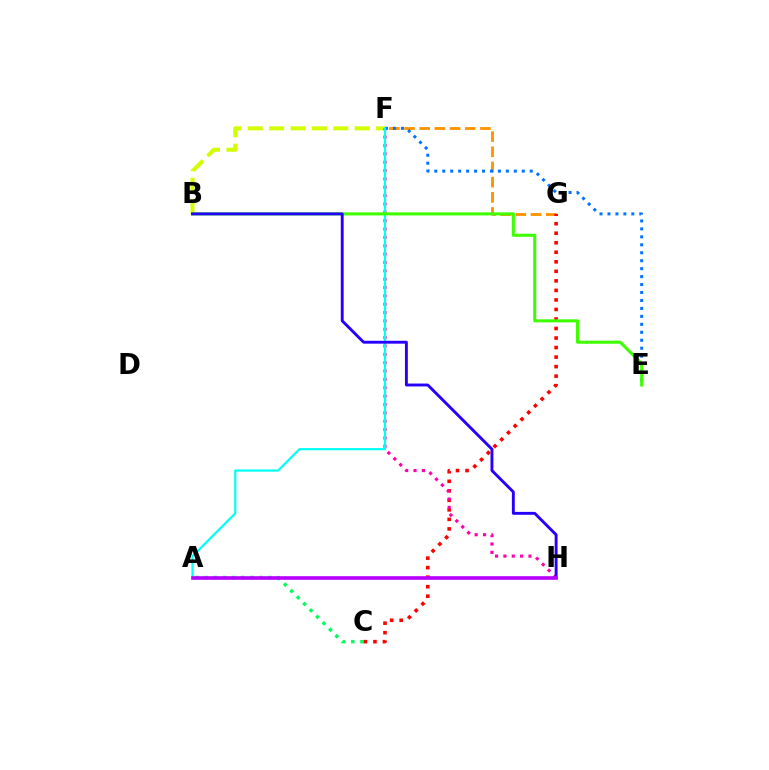{('A', 'C'): [{'color': '#00ff5c', 'line_style': 'dotted', 'thickness': 2.48}], ('B', 'F'): [{'color': '#d1ff00', 'line_style': 'dashed', 'thickness': 2.91}], ('F', 'G'): [{'color': '#ff9400', 'line_style': 'dashed', 'thickness': 2.06}], ('C', 'G'): [{'color': '#ff0000', 'line_style': 'dotted', 'thickness': 2.59}], ('F', 'H'): [{'color': '#ff00ac', 'line_style': 'dotted', 'thickness': 2.27}], ('E', 'F'): [{'color': '#0074ff', 'line_style': 'dotted', 'thickness': 2.16}], ('A', 'F'): [{'color': '#00fff6', 'line_style': 'solid', 'thickness': 1.57}], ('B', 'E'): [{'color': '#3dff00', 'line_style': 'solid', 'thickness': 2.19}], ('B', 'H'): [{'color': '#2500ff', 'line_style': 'solid', 'thickness': 2.08}], ('A', 'H'): [{'color': '#b900ff', 'line_style': 'solid', 'thickness': 2.61}]}